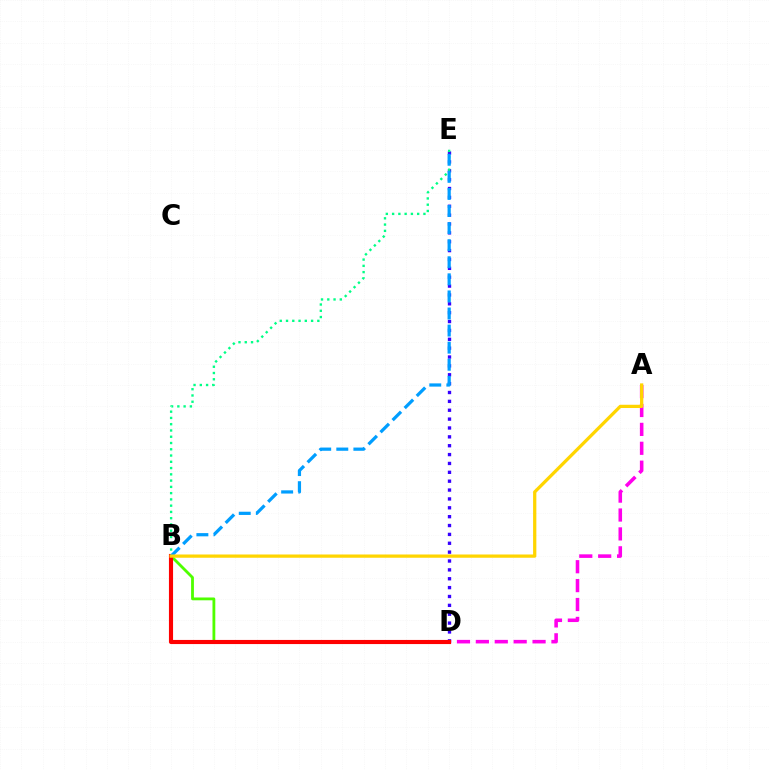{('B', 'D'): [{'color': '#4fff00', 'line_style': 'solid', 'thickness': 2.02}, {'color': '#ff0000', 'line_style': 'solid', 'thickness': 2.97}], ('D', 'E'): [{'color': '#3700ff', 'line_style': 'dotted', 'thickness': 2.41}], ('A', 'D'): [{'color': '#ff00ed', 'line_style': 'dashed', 'thickness': 2.57}], ('B', 'E'): [{'color': '#00ff86', 'line_style': 'dotted', 'thickness': 1.7}, {'color': '#009eff', 'line_style': 'dashed', 'thickness': 2.32}], ('A', 'B'): [{'color': '#ffd500', 'line_style': 'solid', 'thickness': 2.34}]}